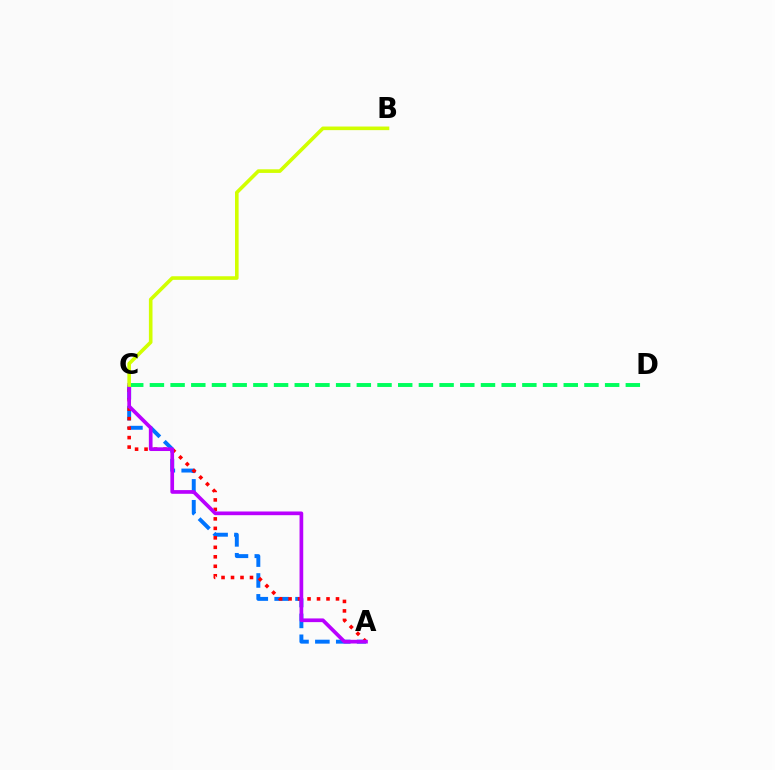{('A', 'C'): [{'color': '#0074ff', 'line_style': 'dashed', 'thickness': 2.84}, {'color': '#ff0000', 'line_style': 'dotted', 'thickness': 2.58}, {'color': '#b900ff', 'line_style': 'solid', 'thickness': 2.66}], ('C', 'D'): [{'color': '#00ff5c', 'line_style': 'dashed', 'thickness': 2.81}], ('B', 'C'): [{'color': '#d1ff00', 'line_style': 'solid', 'thickness': 2.6}]}